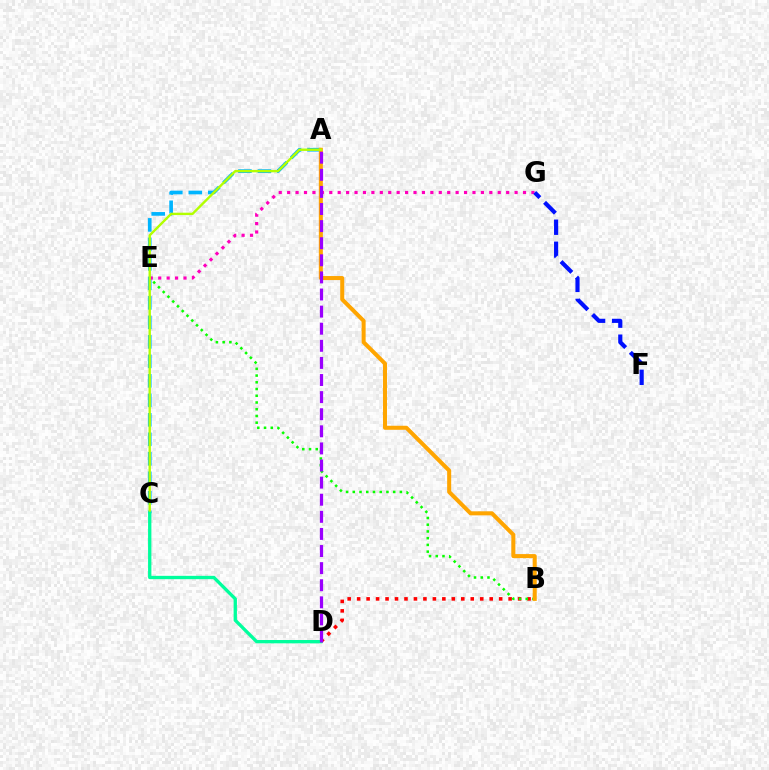{('B', 'D'): [{'color': '#ff0000', 'line_style': 'dotted', 'thickness': 2.57}], ('A', 'C'): [{'color': '#00b5ff', 'line_style': 'dashed', 'thickness': 2.65}, {'color': '#b3ff00', 'line_style': 'solid', 'thickness': 1.73}], ('E', 'G'): [{'color': '#ff00bd', 'line_style': 'dotted', 'thickness': 2.29}], ('B', 'E'): [{'color': '#08ff00', 'line_style': 'dotted', 'thickness': 1.83}], ('F', 'G'): [{'color': '#0010ff', 'line_style': 'dashed', 'thickness': 2.99}], ('A', 'B'): [{'color': '#ffa500', 'line_style': 'solid', 'thickness': 2.91}], ('C', 'D'): [{'color': '#00ff9d', 'line_style': 'solid', 'thickness': 2.39}], ('A', 'D'): [{'color': '#9b00ff', 'line_style': 'dashed', 'thickness': 2.32}]}